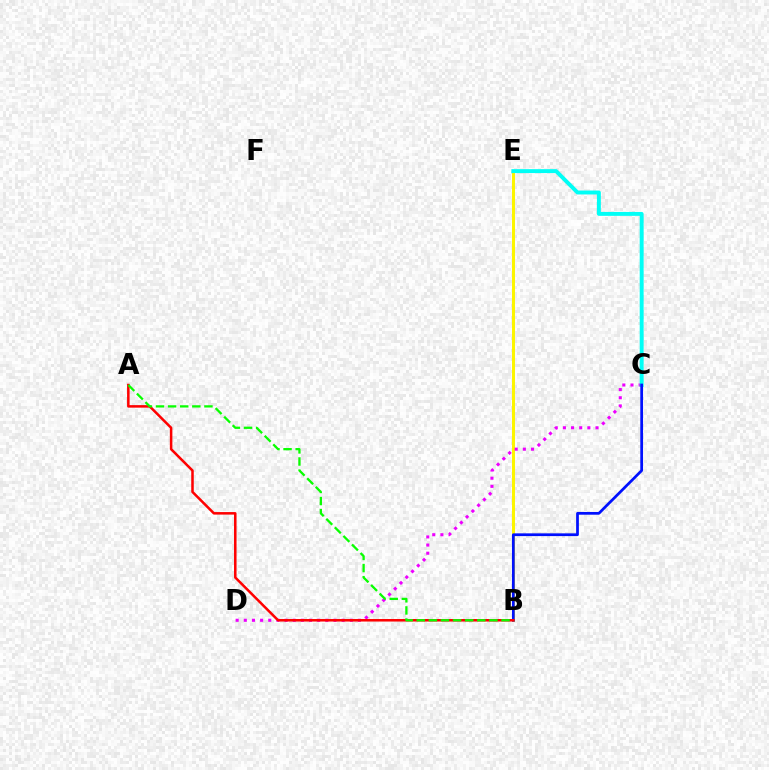{('B', 'E'): [{'color': '#fcf500', 'line_style': 'solid', 'thickness': 2.17}], ('C', 'D'): [{'color': '#ee00ff', 'line_style': 'dotted', 'thickness': 2.21}], ('C', 'E'): [{'color': '#00fff6', 'line_style': 'solid', 'thickness': 2.83}], ('B', 'C'): [{'color': '#0010ff', 'line_style': 'solid', 'thickness': 1.98}], ('A', 'B'): [{'color': '#ff0000', 'line_style': 'solid', 'thickness': 1.82}, {'color': '#08ff00', 'line_style': 'dashed', 'thickness': 1.64}]}